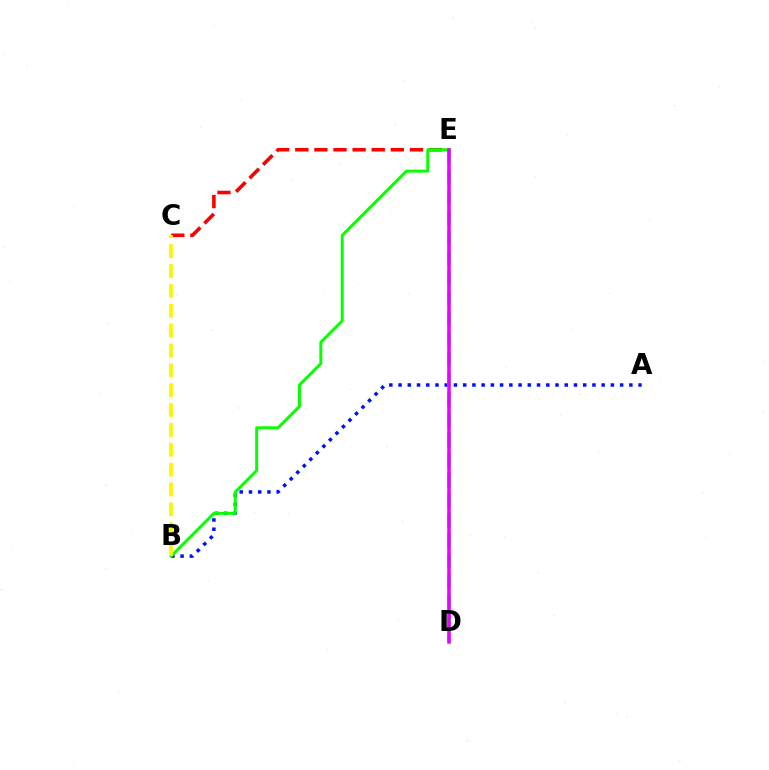{('C', 'E'): [{'color': '#ff0000', 'line_style': 'dashed', 'thickness': 2.6}], ('A', 'B'): [{'color': '#0010ff', 'line_style': 'dotted', 'thickness': 2.51}], ('D', 'E'): [{'color': '#00fff6', 'line_style': 'dashed', 'thickness': 2.74}, {'color': '#ee00ff', 'line_style': 'solid', 'thickness': 2.53}], ('B', 'E'): [{'color': '#08ff00', 'line_style': 'solid', 'thickness': 2.14}], ('B', 'C'): [{'color': '#fcf500', 'line_style': 'dashed', 'thickness': 2.7}]}